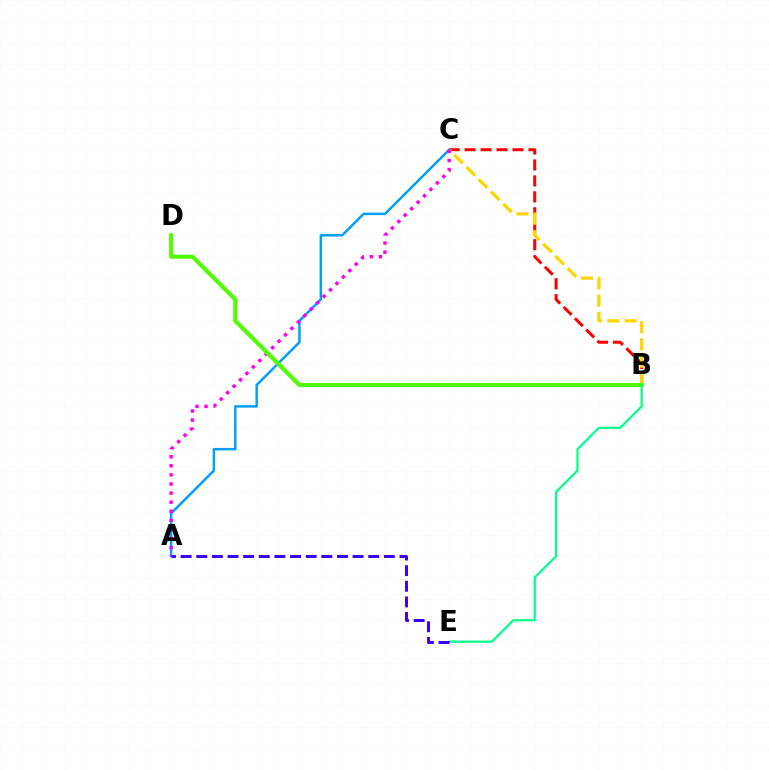{('B', 'C'): [{'color': '#ff0000', 'line_style': 'dashed', 'thickness': 2.17}, {'color': '#ffd500', 'line_style': 'dashed', 'thickness': 2.35}], ('A', 'C'): [{'color': '#009eff', 'line_style': 'solid', 'thickness': 1.77}, {'color': '#ff00ed', 'line_style': 'dotted', 'thickness': 2.47}], ('B', 'D'): [{'color': '#4fff00', 'line_style': 'solid', 'thickness': 2.93}], ('B', 'E'): [{'color': '#00ff86', 'line_style': 'solid', 'thickness': 1.58}], ('A', 'E'): [{'color': '#3700ff', 'line_style': 'dashed', 'thickness': 2.12}]}